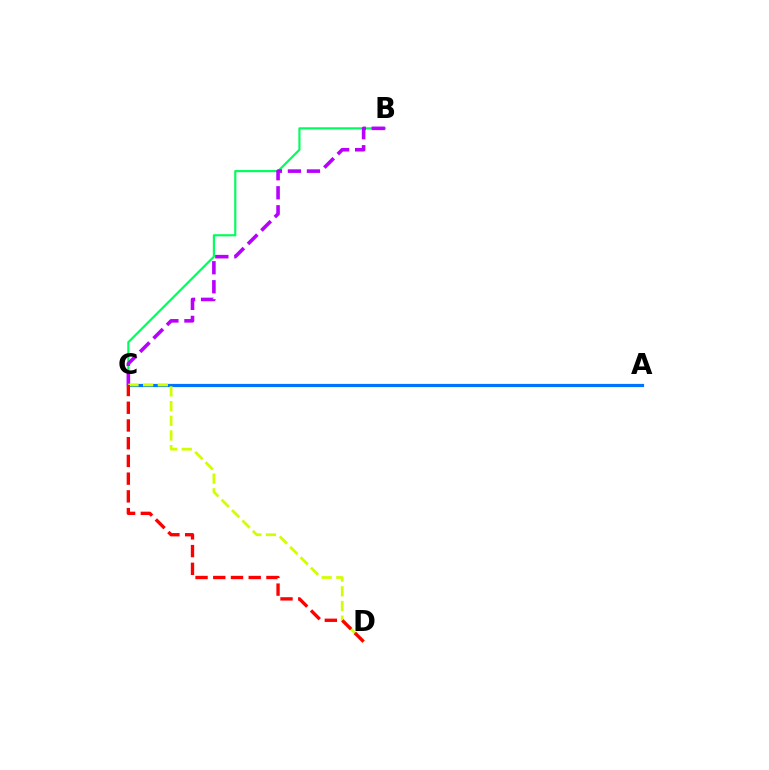{('A', 'C'): [{'color': '#0074ff', 'line_style': 'solid', 'thickness': 2.31}], ('B', 'C'): [{'color': '#00ff5c', 'line_style': 'solid', 'thickness': 1.56}, {'color': '#b900ff', 'line_style': 'dashed', 'thickness': 2.58}], ('C', 'D'): [{'color': '#d1ff00', 'line_style': 'dashed', 'thickness': 1.99}, {'color': '#ff0000', 'line_style': 'dashed', 'thickness': 2.41}]}